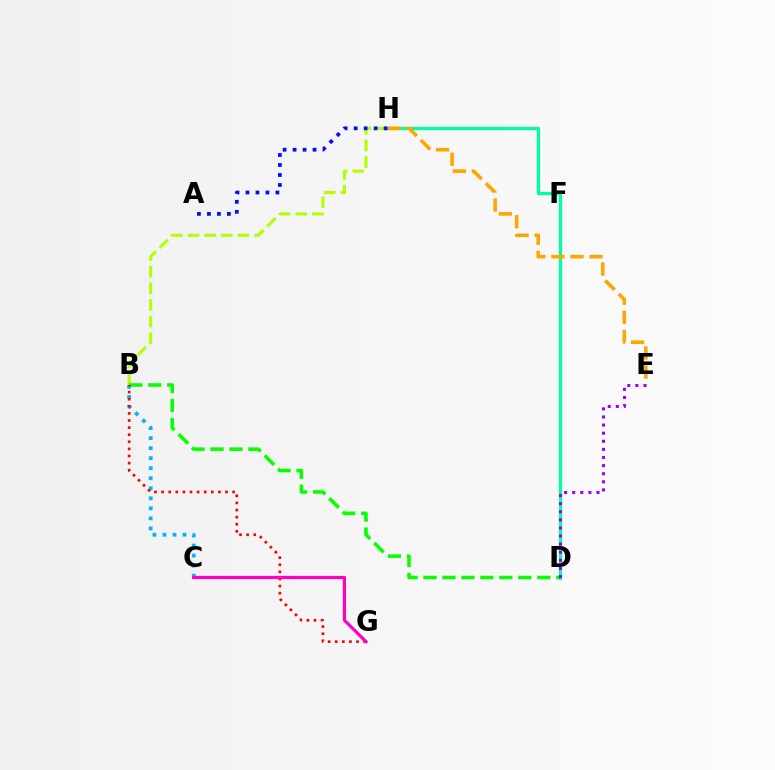{('B', 'C'): [{'color': '#00b5ff', 'line_style': 'dotted', 'thickness': 2.73}], ('D', 'H'): [{'color': '#00ff9d', 'line_style': 'solid', 'thickness': 2.36}], ('B', 'H'): [{'color': '#b3ff00', 'line_style': 'dashed', 'thickness': 2.26}], ('B', 'D'): [{'color': '#08ff00', 'line_style': 'dashed', 'thickness': 2.58}], ('E', 'H'): [{'color': '#ffa500', 'line_style': 'dashed', 'thickness': 2.59}], ('B', 'G'): [{'color': '#ff0000', 'line_style': 'dotted', 'thickness': 1.93}], ('D', 'E'): [{'color': '#9b00ff', 'line_style': 'dotted', 'thickness': 2.2}], ('C', 'G'): [{'color': '#ff00bd', 'line_style': 'solid', 'thickness': 2.29}], ('A', 'H'): [{'color': '#0010ff', 'line_style': 'dotted', 'thickness': 2.71}]}